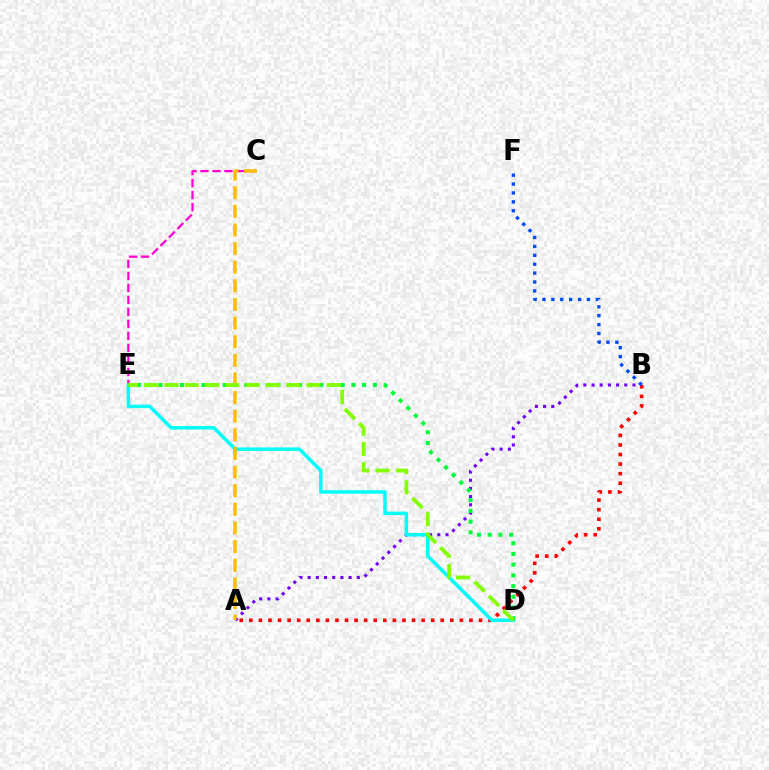{('A', 'B'): [{'color': '#7200ff', 'line_style': 'dotted', 'thickness': 2.22}, {'color': '#ff0000', 'line_style': 'dotted', 'thickness': 2.6}], ('C', 'E'): [{'color': '#ff00cf', 'line_style': 'dashed', 'thickness': 1.63}], ('D', 'E'): [{'color': '#00fff6', 'line_style': 'solid', 'thickness': 2.51}, {'color': '#00ff39', 'line_style': 'dotted', 'thickness': 2.91}, {'color': '#84ff00', 'line_style': 'dashed', 'thickness': 2.76}], ('A', 'C'): [{'color': '#ffbd00', 'line_style': 'dashed', 'thickness': 2.53}], ('B', 'F'): [{'color': '#004bff', 'line_style': 'dotted', 'thickness': 2.42}]}